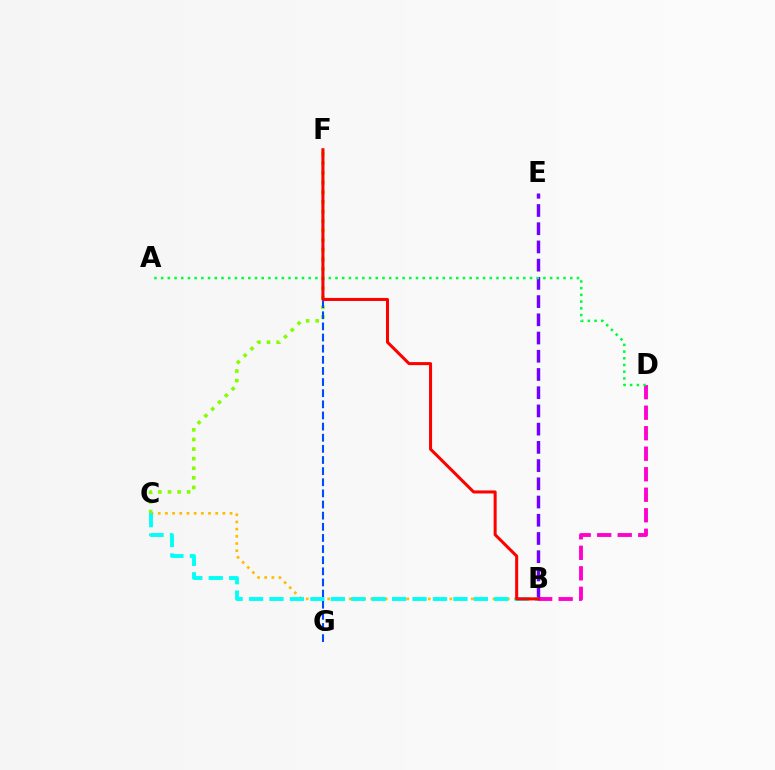{('C', 'F'): [{'color': '#84ff00', 'line_style': 'dotted', 'thickness': 2.61}], ('B', 'D'): [{'color': '#ff00cf', 'line_style': 'dashed', 'thickness': 2.79}], ('B', 'E'): [{'color': '#7200ff', 'line_style': 'dashed', 'thickness': 2.48}], ('B', 'C'): [{'color': '#ffbd00', 'line_style': 'dotted', 'thickness': 1.95}, {'color': '#00fff6', 'line_style': 'dashed', 'thickness': 2.78}], ('F', 'G'): [{'color': '#004bff', 'line_style': 'dashed', 'thickness': 1.51}], ('A', 'D'): [{'color': '#00ff39', 'line_style': 'dotted', 'thickness': 1.82}], ('B', 'F'): [{'color': '#ff0000', 'line_style': 'solid', 'thickness': 2.18}]}